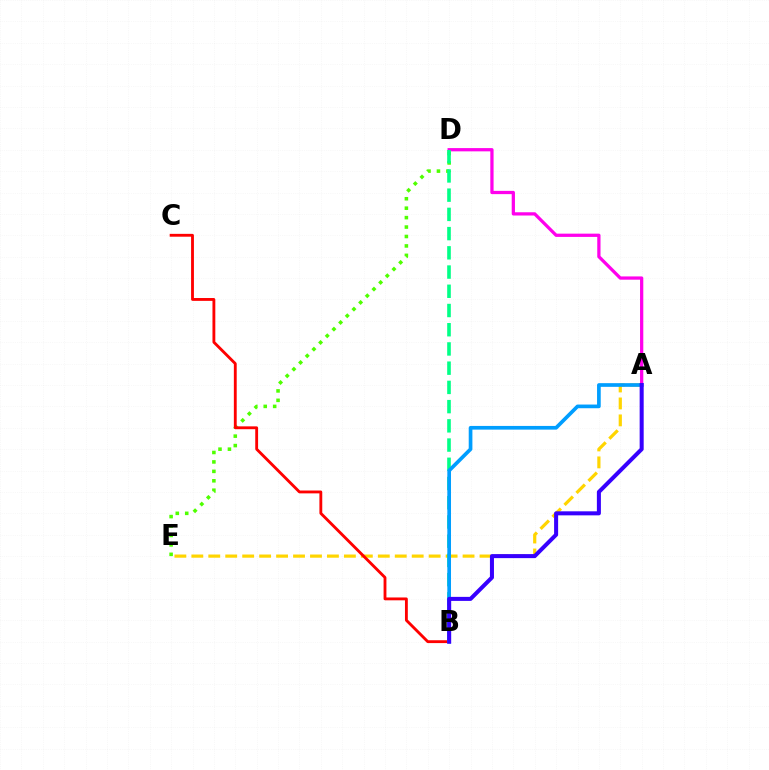{('A', 'E'): [{'color': '#ffd500', 'line_style': 'dashed', 'thickness': 2.3}], ('A', 'D'): [{'color': '#ff00ed', 'line_style': 'solid', 'thickness': 2.34}], ('D', 'E'): [{'color': '#4fff00', 'line_style': 'dotted', 'thickness': 2.56}], ('B', 'C'): [{'color': '#ff0000', 'line_style': 'solid', 'thickness': 2.05}], ('B', 'D'): [{'color': '#00ff86', 'line_style': 'dashed', 'thickness': 2.61}], ('A', 'B'): [{'color': '#009eff', 'line_style': 'solid', 'thickness': 2.65}, {'color': '#3700ff', 'line_style': 'solid', 'thickness': 2.9}]}